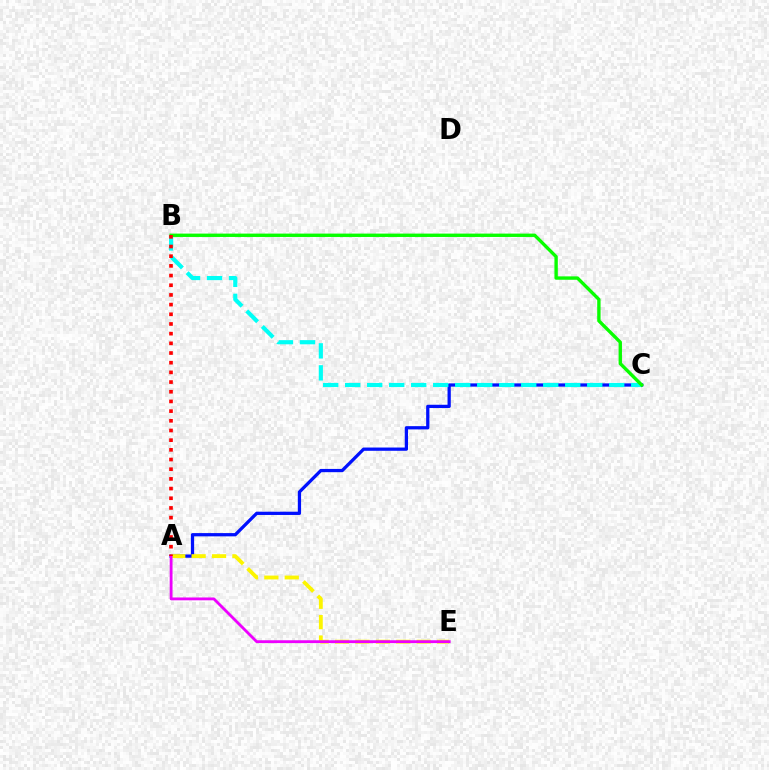{('A', 'C'): [{'color': '#0010ff', 'line_style': 'solid', 'thickness': 2.35}], ('A', 'E'): [{'color': '#fcf500', 'line_style': 'dashed', 'thickness': 2.77}, {'color': '#ee00ff', 'line_style': 'solid', 'thickness': 2.04}], ('B', 'C'): [{'color': '#00fff6', 'line_style': 'dashed', 'thickness': 2.99}, {'color': '#08ff00', 'line_style': 'solid', 'thickness': 2.43}], ('A', 'B'): [{'color': '#ff0000', 'line_style': 'dotted', 'thickness': 2.63}]}